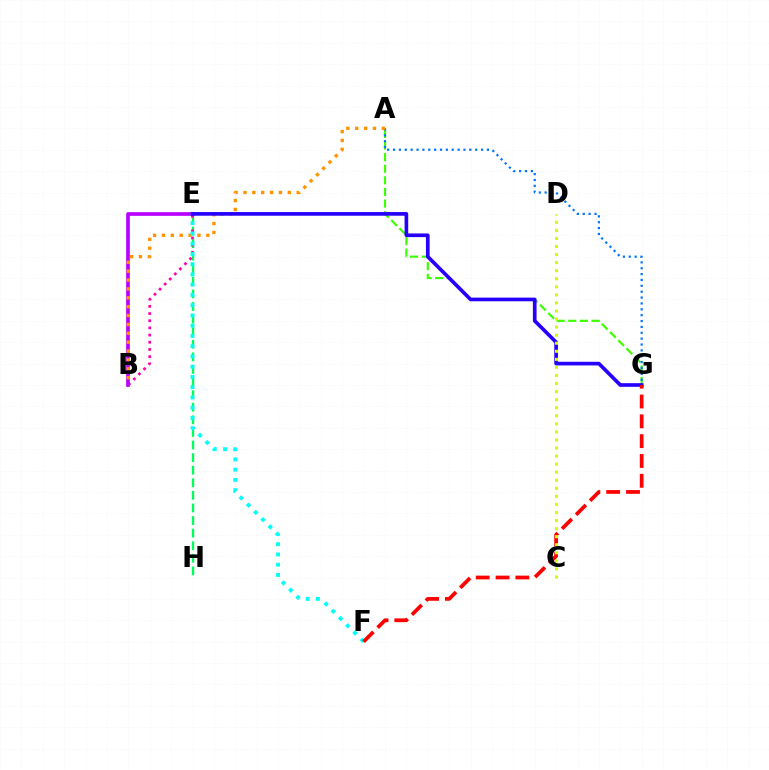{('E', 'H'): [{'color': '#00ff5c', 'line_style': 'dashed', 'thickness': 1.71}], ('B', 'E'): [{'color': '#ff00ac', 'line_style': 'dotted', 'thickness': 1.95}, {'color': '#b900ff', 'line_style': 'solid', 'thickness': 2.64}], ('A', 'G'): [{'color': '#3dff00', 'line_style': 'dashed', 'thickness': 1.58}, {'color': '#0074ff', 'line_style': 'dotted', 'thickness': 1.59}], ('A', 'B'): [{'color': '#ff9400', 'line_style': 'dotted', 'thickness': 2.41}], ('E', 'F'): [{'color': '#00fff6', 'line_style': 'dotted', 'thickness': 2.78}], ('E', 'G'): [{'color': '#2500ff', 'line_style': 'solid', 'thickness': 2.64}], ('F', 'G'): [{'color': '#ff0000', 'line_style': 'dashed', 'thickness': 2.69}], ('C', 'D'): [{'color': '#d1ff00', 'line_style': 'dotted', 'thickness': 2.19}]}